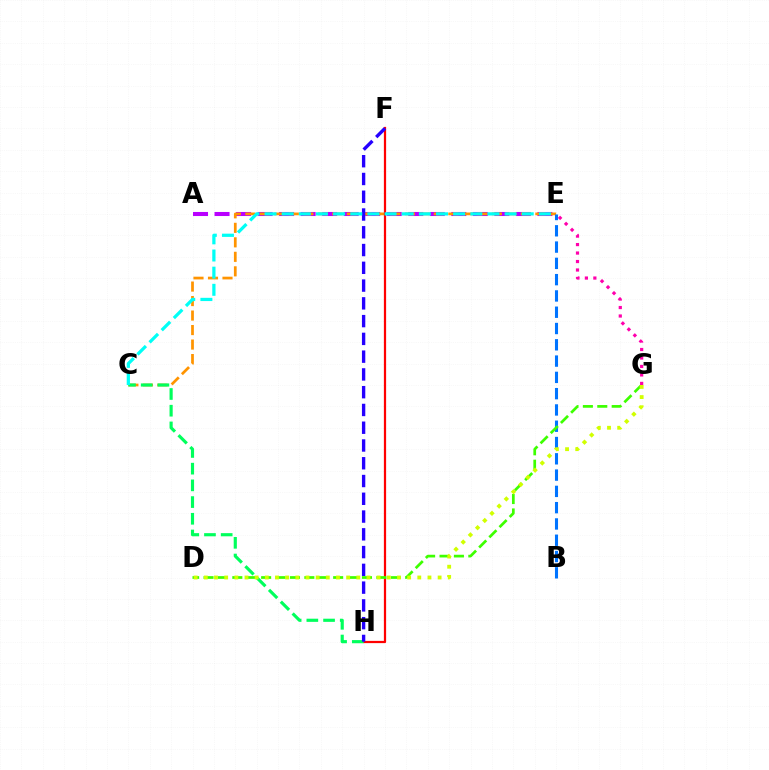{('A', 'E'): [{'color': '#b900ff', 'line_style': 'dashed', 'thickness': 2.92}], ('C', 'E'): [{'color': '#ff9400', 'line_style': 'dashed', 'thickness': 1.97}, {'color': '#00fff6', 'line_style': 'dashed', 'thickness': 2.33}], ('F', 'H'): [{'color': '#ff0000', 'line_style': 'solid', 'thickness': 1.61}, {'color': '#2500ff', 'line_style': 'dashed', 'thickness': 2.41}], ('C', 'H'): [{'color': '#00ff5c', 'line_style': 'dashed', 'thickness': 2.27}], ('B', 'E'): [{'color': '#0074ff', 'line_style': 'dashed', 'thickness': 2.21}], ('D', 'G'): [{'color': '#3dff00', 'line_style': 'dashed', 'thickness': 1.96}, {'color': '#d1ff00', 'line_style': 'dotted', 'thickness': 2.76}], ('E', 'G'): [{'color': '#ff00ac', 'line_style': 'dotted', 'thickness': 2.3}]}